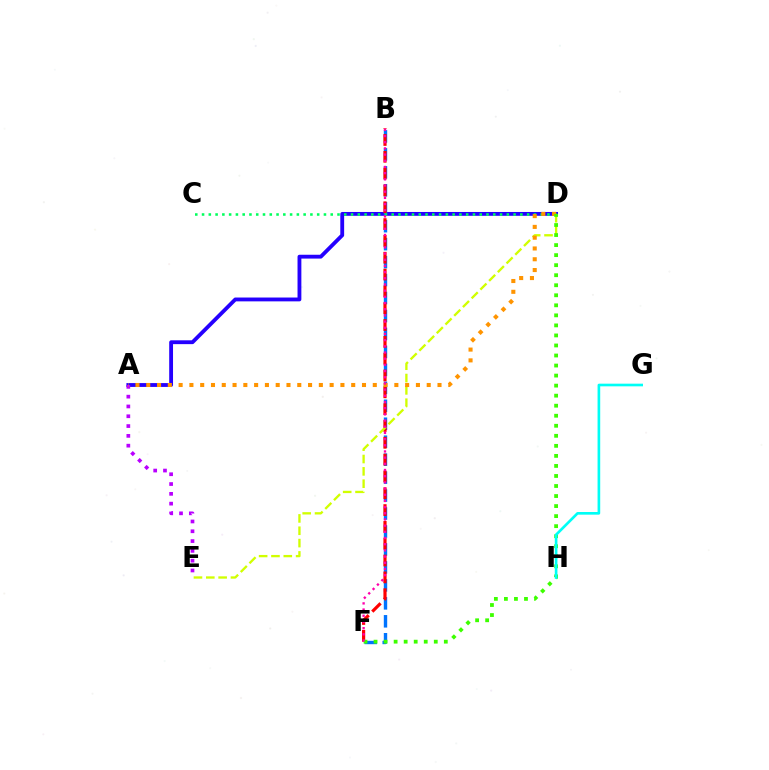{('A', 'D'): [{'color': '#2500ff', 'line_style': 'solid', 'thickness': 2.76}, {'color': '#ff9400', 'line_style': 'dotted', 'thickness': 2.93}], ('B', 'F'): [{'color': '#0074ff', 'line_style': 'dashed', 'thickness': 2.44}, {'color': '#ff0000', 'line_style': 'dashed', 'thickness': 2.29}, {'color': '#ff00ac', 'line_style': 'dotted', 'thickness': 1.68}], ('C', 'D'): [{'color': '#00ff5c', 'line_style': 'dotted', 'thickness': 1.84}], ('A', 'E'): [{'color': '#b900ff', 'line_style': 'dotted', 'thickness': 2.66}], ('D', 'E'): [{'color': '#d1ff00', 'line_style': 'dashed', 'thickness': 1.68}], ('D', 'F'): [{'color': '#3dff00', 'line_style': 'dotted', 'thickness': 2.73}], ('G', 'H'): [{'color': '#00fff6', 'line_style': 'solid', 'thickness': 1.91}]}